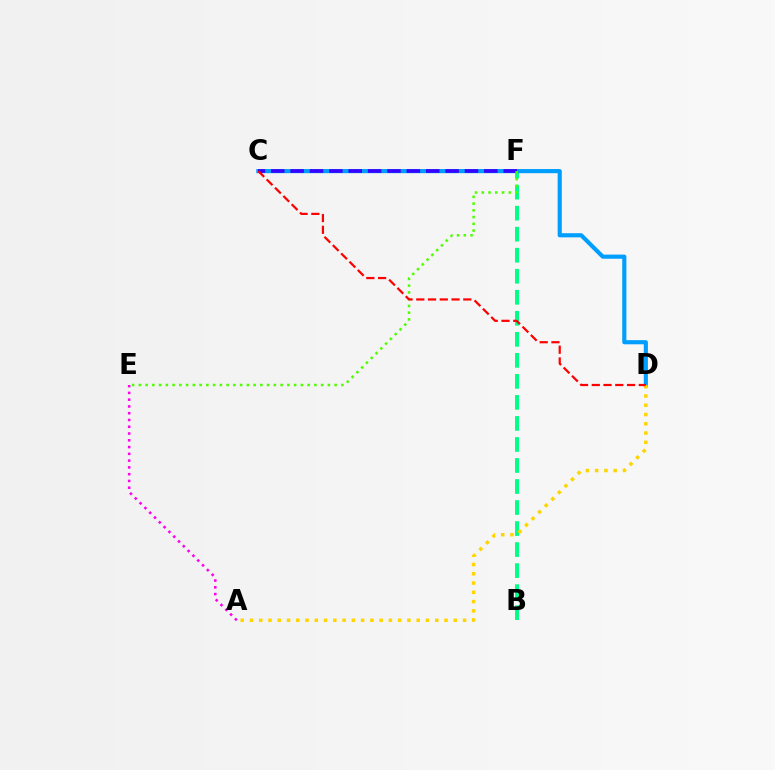{('B', 'F'): [{'color': '#00ff86', 'line_style': 'dashed', 'thickness': 2.86}], ('C', 'D'): [{'color': '#009eff', 'line_style': 'solid', 'thickness': 2.98}, {'color': '#ff0000', 'line_style': 'dashed', 'thickness': 1.6}], ('C', 'F'): [{'color': '#3700ff', 'line_style': 'dashed', 'thickness': 2.63}], ('A', 'D'): [{'color': '#ffd500', 'line_style': 'dotted', 'thickness': 2.52}], ('E', 'F'): [{'color': '#4fff00', 'line_style': 'dotted', 'thickness': 1.83}], ('A', 'E'): [{'color': '#ff00ed', 'line_style': 'dotted', 'thickness': 1.84}]}